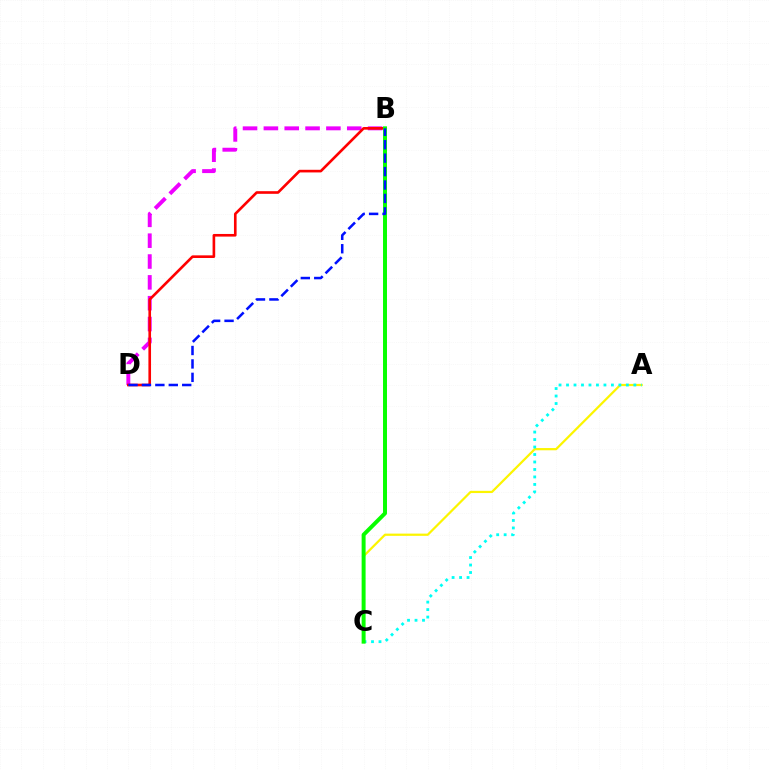{('B', 'D'): [{'color': '#ee00ff', 'line_style': 'dashed', 'thickness': 2.83}, {'color': '#ff0000', 'line_style': 'solid', 'thickness': 1.9}, {'color': '#0010ff', 'line_style': 'dashed', 'thickness': 1.82}], ('A', 'C'): [{'color': '#fcf500', 'line_style': 'solid', 'thickness': 1.6}, {'color': '#00fff6', 'line_style': 'dotted', 'thickness': 2.03}], ('B', 'C'): [{'color': '#08ff00', 'line_style': 'solid', 'thickness': 2.86}]}